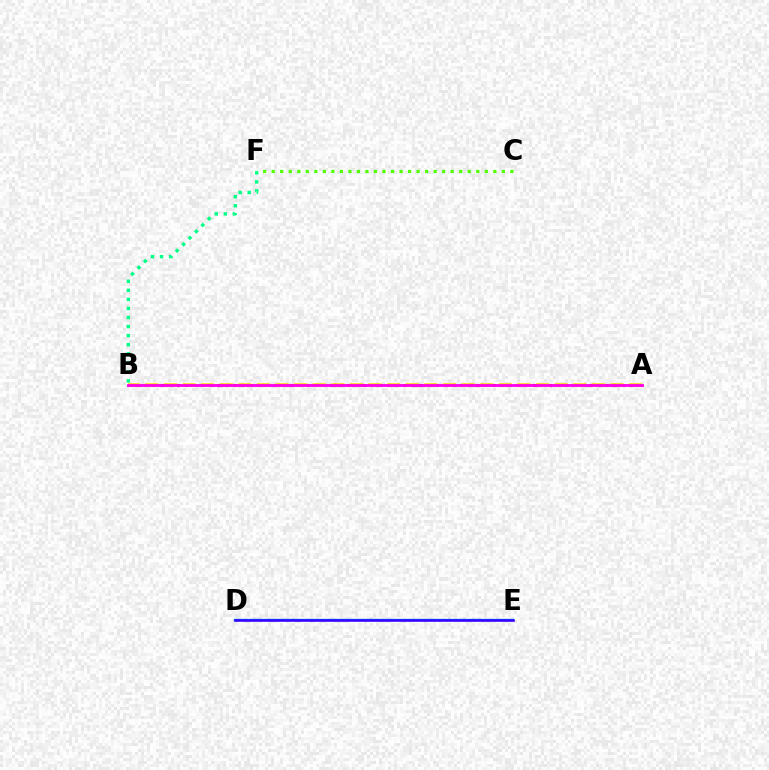{('B', 'F'): [{'color': '#00ff86', 'line_style': 'dotted', 'thickness': 2.46}], ('C', 'F'): [{'color': '#4fff00', 'line_style': 'dotted', 'thickness': 2.32}], ('A', 'B'): [{'color': '#ff0000', 'line_style': 'dotted', 'thickness': 2.2}, {'color': '#ffd500', 'line_style': 'dashed', 'thickness': 2.53}, {'color': '#ff00ed', 'line_style': 'solid', 'thickness': 2.02}], ('D', 'E'): [{'color': '#009eff', 'line_style': 'solid', 'thickness': 1.76}, {'color': '#3700ff', 'line_style': 'solid', 'thickness': 1.83}]}